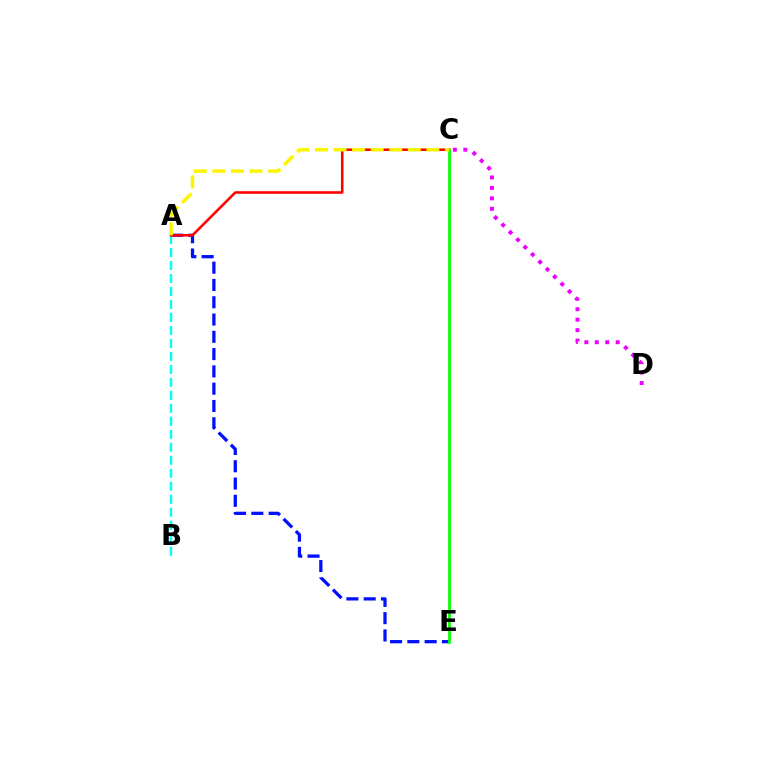{('A', 'E'): [{'color': '#0010ff', 'line_style': 'dashed', 'thickness': 2.35}], ('A', 'B'): [{'color': '#00fff6', 'line_style': 'dashed', 'thickness': 1.76}], ('A', 'C'): [{'color': '#ff0000', 'line_style': 'solid', 'thickness': 1.85}, {'color': '#fcf500', 'line_style': 'dashed', 'thickness': 2.52}], ('C', 'E'): [{'color': '#08ff00', 'line_style': 'solid', 'thickness': 1.99}], ('C', 'D'): [{'color': '#ee00ff', 'line_style': 'dotted', 'thickness': 2.84}]}